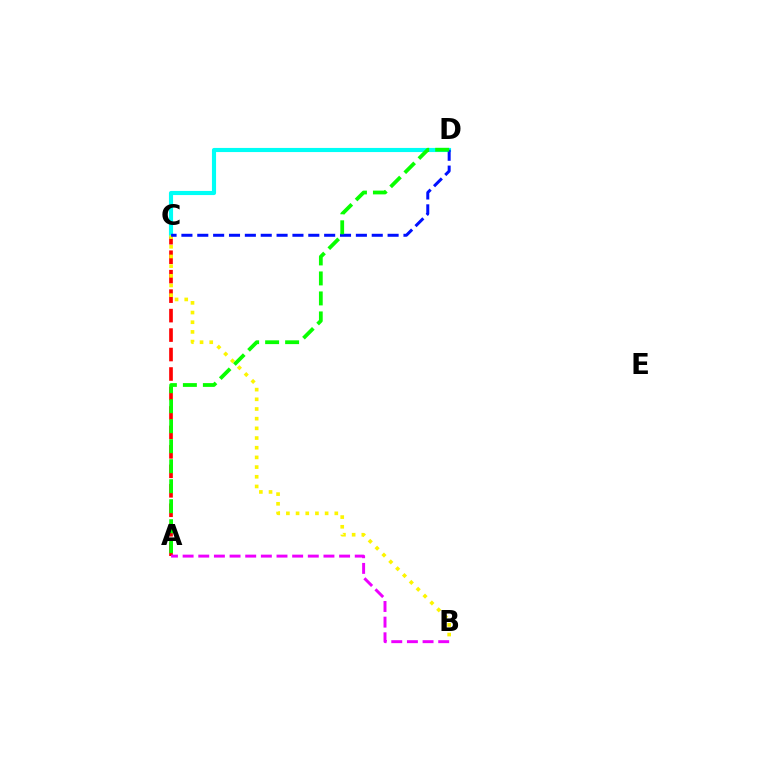{('A', 'C'): [{'color': '#ff0000', 'line_style': 'dashed', 'thickness': 2.64}], ('C', 'D'): [{'color': '#00fff6', 'line_style': 'solid', 'thickness': 2.97}, {'color': '#0010ff', 'line_style': 'dashed', 'thickness': 2.15}], ('A', 'B'): [{'color': '#ee00ff', 'line_style': 'dashed', 'thickness': 2.13}], ('B', 'C'): [{'color': '#fcf500', 'line_style': 'dotted', 'thickness': 2.63}], ('A', 'D'): [{'color': '#08ff00', 'line_style': 'dashed', 'thickness': 2.72}]}